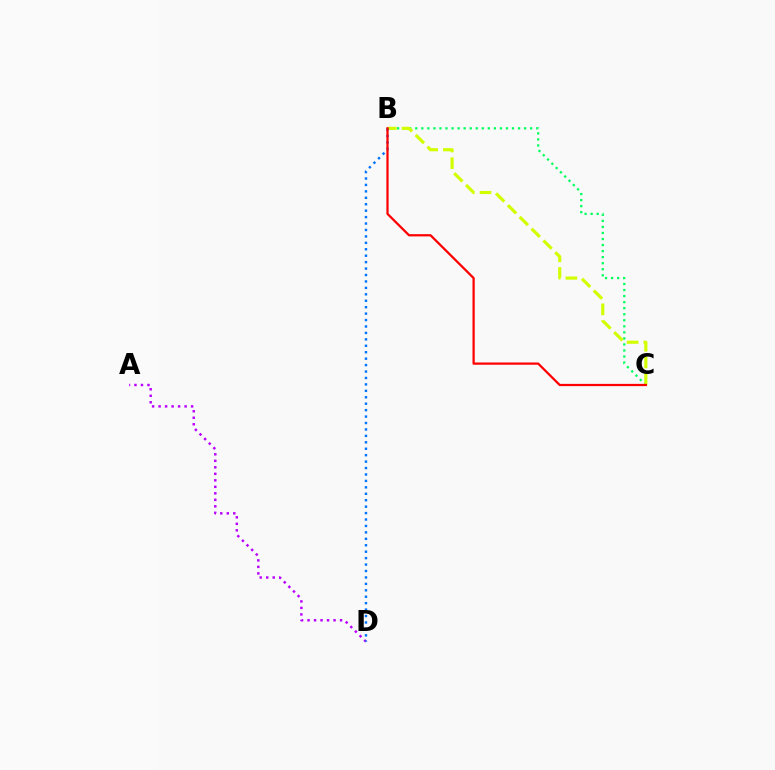{('B', 'C'): [{'color': '#00ff5c', 'line_style': 'dotted', 'thickness': 1.64}, {'color': '#d1ff00', 'line_style': 'dashed', 'thickness': 2.27}, {'color': '#ff0000', 'line_style': 'solid', 'thickness': 1.62}], ('A', 'D'): [{'color': '#b900ff', 'line_style': 'dotted', 'thickness': 1.77}], ('B', 'D'): [{'color': '#0074ff', 'line_style': 'dotted', 'thickness': 1.75}]}